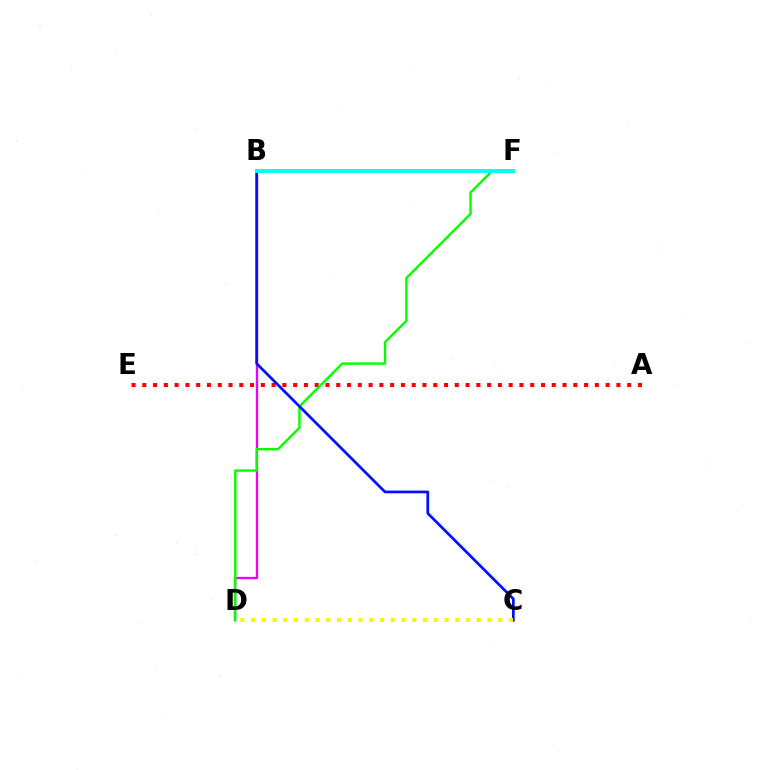{('A', 'E'): [{'color': '#ff0000', 'line_style': 'dotted', 'thickness': 2.93}], ('B', 'D'): [{'color': '#ee00ff', 'line_style': 'solid', 'thickness': 1.68}], ('D', 'F'): [{'color': '#08ff00', 'line_style': 'solid', 'thickness': 1.76}], ('B', 'C'): [{'color': '#0010ff', 'line_style': 'solid', 'thickness': 1.97}], ('B', 'F'): [{'color': '#00fff6', 'line_style': 'solid', 'thickness': 2.8}], ('C', 'D'): [{'color': '#fcf500', 'line_style': 'dotted', 'thickness': 2.92}]}